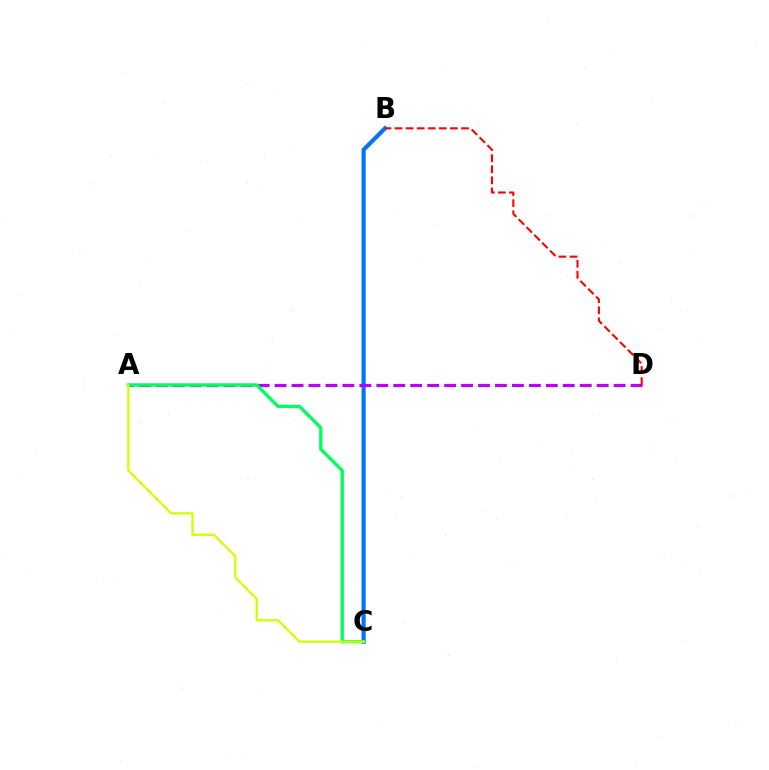{('B', 'C'): [{'color': '#0074ff', 'line_style': 'solid', 'thickness': 2.99}], ('A', 'D'): [{'color': '#b900ff', 'line_style': 'dashed', 'thickness': 2.3}], ('A', 'C'): [{'color': '#00ff5c', 'line_style': 'solid', 'thickness': 2.4}, {'color': '#d1ff00', 'line_style': 'solid', 'thickness': 1.64}], ('B', 'D'): [{'color': '#ff0000', 'line_style': 'dashed', 'thickness': 1.5}]}